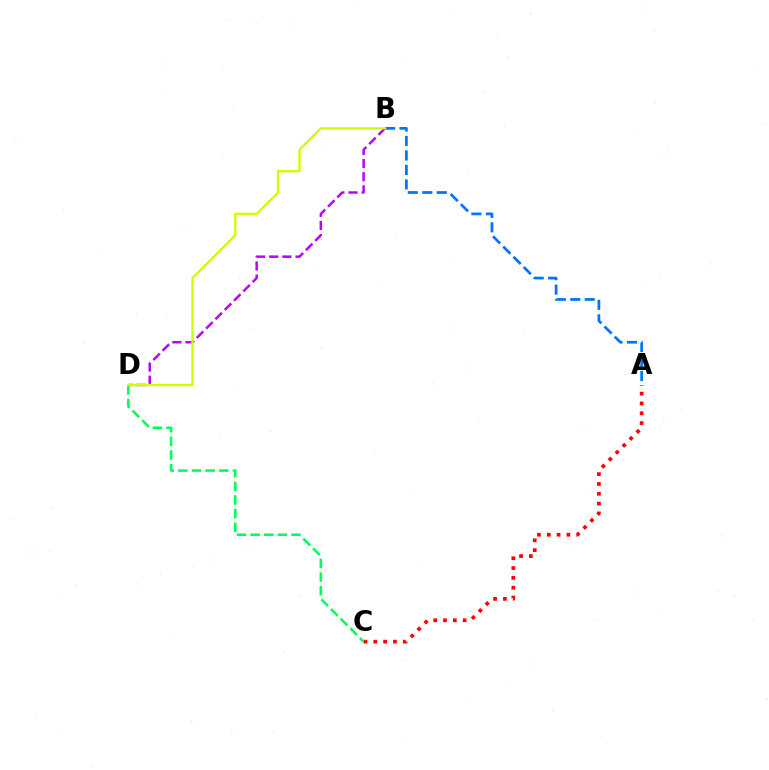{('A', 'B'): [{'color': '#0074ff', 'line_style': 'dashed', 'thickness': 1.97}], ('B', 'D'): [{'color': '#b900ff', 'line_style': 'dashed', 'thickness': 1.79}, {'color': '#d1ff00', 'line_style': 'solid', 'thickness': 1.73}], ('A', 'C'): [{'color': '#ff0000', 'line_style': 'dotted', 'thickness': 2.67}], ('C', 'D'): [{'color': '#00ff5c', 'line_style': 'dashed', 'thickness': 1.85}]}